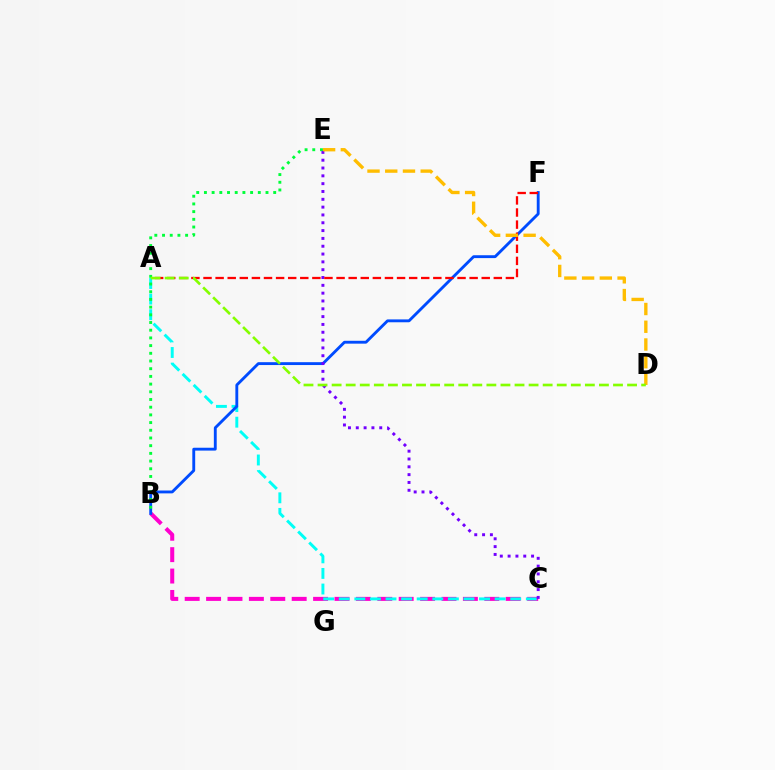{('B', 'C'): [{'color': '#ff00cf', 'line_style': 'dashed', 'thickness': 2.91}], ('A', 'C'): [{'color': '#00fff6', 'line_style': 'dashed', 'thickness': 2.12}], ('B', 'F'): [{'color': '#004bff', 'line_style': 'solid', 'thickness': 2.06}], ('B', 'E'): [{'color': '#00ff39', 'line_style': 'dotted', 'thickness': 2.09}], ('C', 'E'): [{'color': '#7200ff', 'line_style': 'dotted', 'thickness': 2.12}], ('A', 'F'): [{'color': '#ff0000', 'line_style': 'dashed', 'thickness': 1.64}], ('D', 'E'): [{'color': '#ffbd00', 'line_style': 'dashed', 'thickness': 2.41}], ('A', 'D'): [{'color': '#84ff00', 'line_style': 'dashed', 'thickness': 1.91}]}